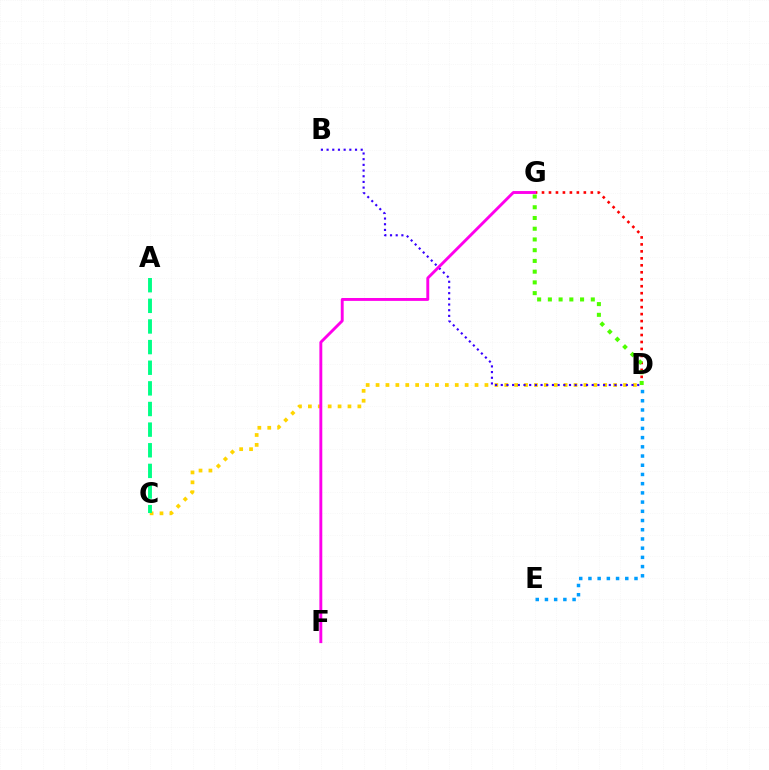{('D', 'G'): [{'color': '#ff0000', 'line_style': 'dotted', 'thickness': 1.89}, {'color': '#4fff00', 'line_style': 'dotted', 'thickness': 2.92}], ('C', 'D'): [{'color': '#ffd500', 'line_style': 'dotted', 'thickness': 2.69}], ('B', 'D'): [{'color': '#3700ff', 'line_style': 'dotted', 'thickness': 1.54}], ('F', 'G'): [{'color': '#ff00ed', 'line_style': 'solid', 'thickness': 2.09}], ('D', 'E'): [{'color': '#009eff', 'line_style': 'dotted', 'thickness': 2.5}], ('A', 'C'): [{'color': '#00ff86', 'line_style': 'dashed', 'thickness': 2.8}]}